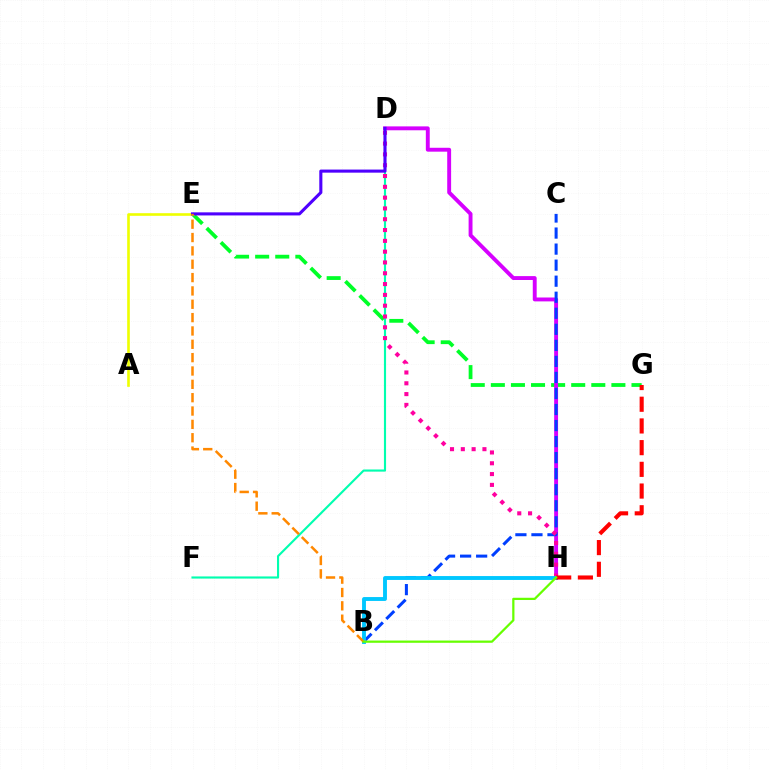{('E', 'G'): [{'color': '#00ff27', 'line_style': 'dashed', 'thickness': 2.73}], ('D', 'F'): [{'color': '#00ffaf', 'line_style': 'solid', 'thickness': 1.54}], ('A', 'E'): [{'color': '#eeff00', 'line_style': 'solid', 'thickness': 1.89}], ('D', 'H'): [{'color': '#d600ff', 'line_style': 'solid', 'thickness': 2.8}, {'color': '#ff00a0', 'line_style': 'dotted', 'thickness': 2.94}], ('B', 'C'): [{'color': '#003fff', 'line_style': 'dashed', 'thickness': 2.18}], ('D', 'E'): [{'color': '#4f00ff', 'line_style': 'solid', 'thickness': 2.22}], ('B', 'H'): [{'color': '#00c7ff', 'line_style': 'solid', 'thickness': 2.79}, {'color': '#66ff00', 'line_style': 'solid', 'thickness': 1.61}], ('G', 'H'): [{'color': '#ff0000', 'line_style': 'dashed', 'thickness': 2.95}], ('B', 'E'): [{'color': '#ff8800', 'line_style': 'dashed', 'thickness': 1.81}]}